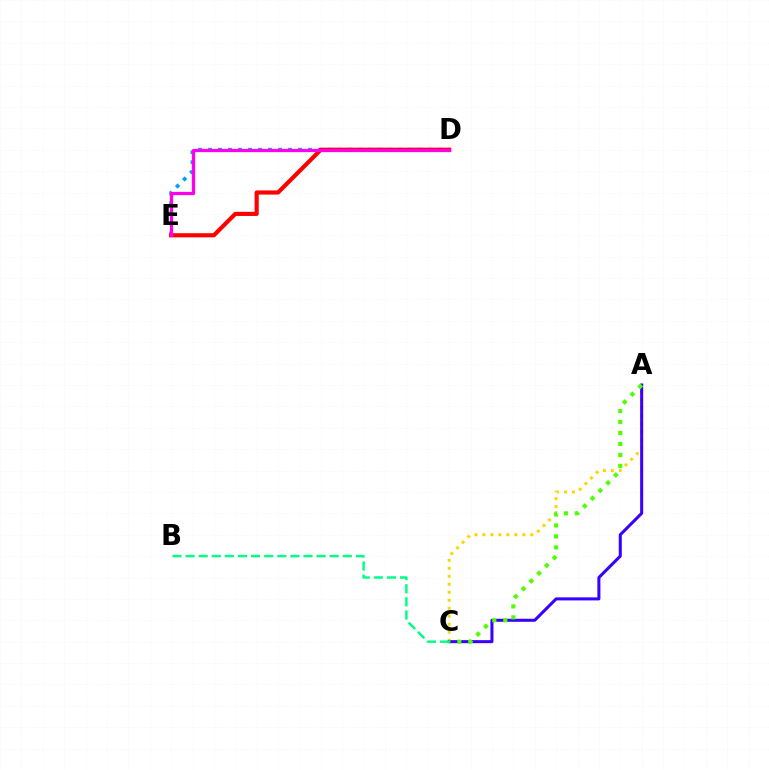{('A', 'C'): [{'color': '#ffd500', 'line_style': 'dotted', 'thickness': 2.17}, {'color': '#3700ff', 'line_style': 'solid', 'thickness': 2.18}, {'color': '#4fff00', 'line_style': 'dotted', 'thickness': 2.98}], ('D', 'E'): [{'color': '#009eff', 'line_style': 'dotted', 'thickness': 2.72}, {'color': '#ff0000', 'line_style': 'solid', 'thickness': 2.98}, {'color': '#ff00ed', 'line_style': 'solid', 'thickness': 2.34}], ('B', 'C'): [{'color': '#00ff86', 'line_style': 'dashed', 'thickness': 1.78}]}